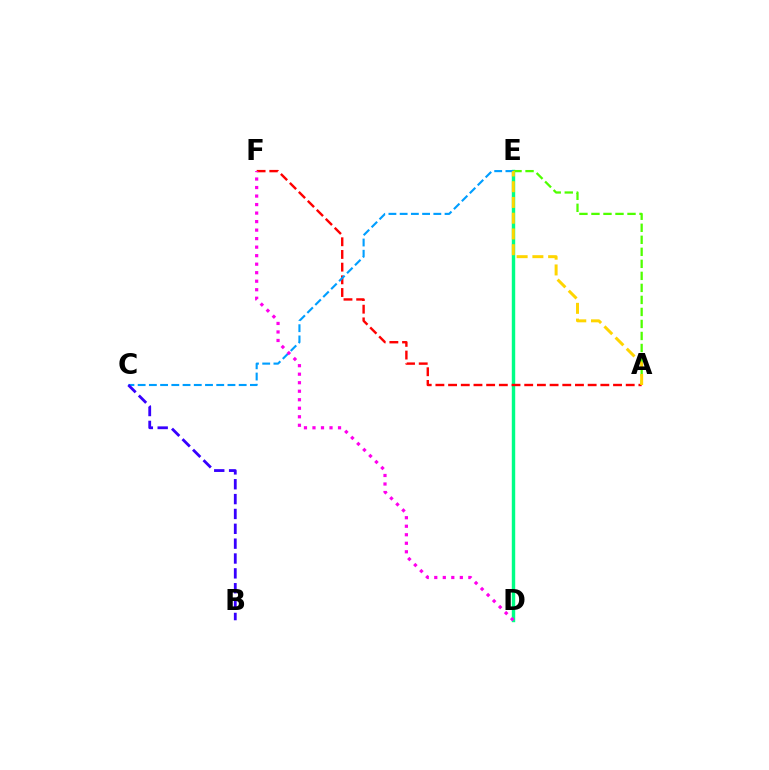{('D', 'E'): [{'color': '#00ff86', 'line_style': 'solid', 'thickness': 2.46}], ('A', 'E'): [{'color': '#4fff00', 'line_style': 'dashed', 'thickness': 1.63}, {'color': '#ffd500', 'line_style': 'dashed', 'thickness': 2.14}], ('A', 'F'): [{'color': '#ff0000', 'line_style': 'dashed', 'thickness': 1.72}], ('C', 'E'): [{'color': '#009eff', 'line_style': 'dashed', 'thickness': 1.53}], ('D', 'F'): [{'color': '#ff00ed', 'line_style': 'dotted', 'thickness': 2.31}], ('B', 'C'): [{'color': '#3700ff', 'line_style': 'dashed', 'thickness': 2.02}]}